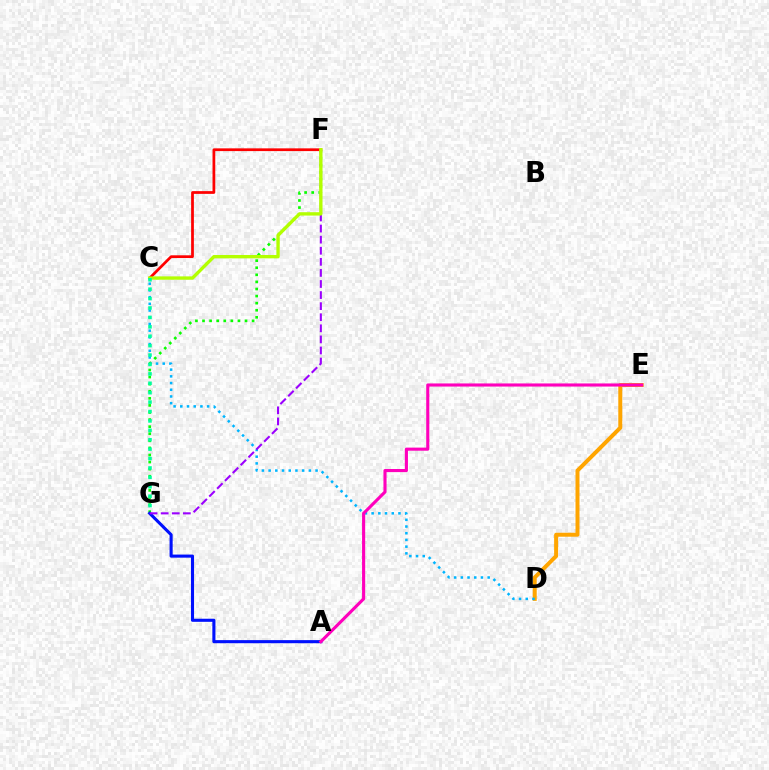{('F', 'G'): [{'color': '#08ff00', 'line_style': 'dotted', 'thickness': 1.92}, {'color': '#9b00ff', 'line_style': 'dashed', 'thickness': 1.51}], ('C', 'F'): [{'color': '#ff0000', 'line_style': 'solid', 'thickness': 1.97}, {'color': '#b3ff00', 'line_style': 'solid', 'thickness': 2.41}], ('D', 'E'): [{'color': '#ffa500', 'line_style': 'solid', 'thickness': 2.86}], ('C', 'D'): [{'color': '#00b5ff', 'line_style': 'dotted', 'thickness': 1.82}], ('A', 'G'): [{'color': '#0010ff', 'line_style': 'solid', 'thickness': 2.23}], ('A', 'E'): [{'color': '#ff00bd', 'line_style': 'solid', 'thickness': 2.24}], ('C', 'G'): [{'color': '#00ff9d', 'line_style': 'dotted', 'thickness': 2.56}]}